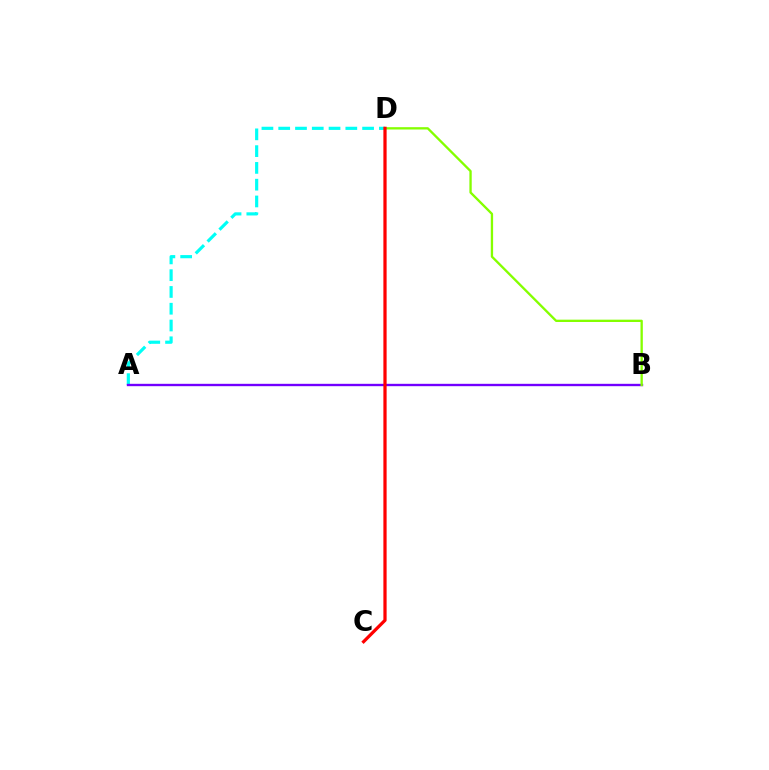{('A', 'D'): [{'color': '#00fff6', 'line_style': 'dashed', 'thickness': 2.28}], ('A', 'B'): [{'color': '#7200ff', 'line_style': 'solid', 'thickness': 1.7}], ('B', 'D'): [{'color': '#84ff00', 'line_style': 'solid', 'thickness': 1.68}], ('C', 'D'): [{'color': '#ff0000', 'line_style': 'solid', 'thickness': 2.33}]}